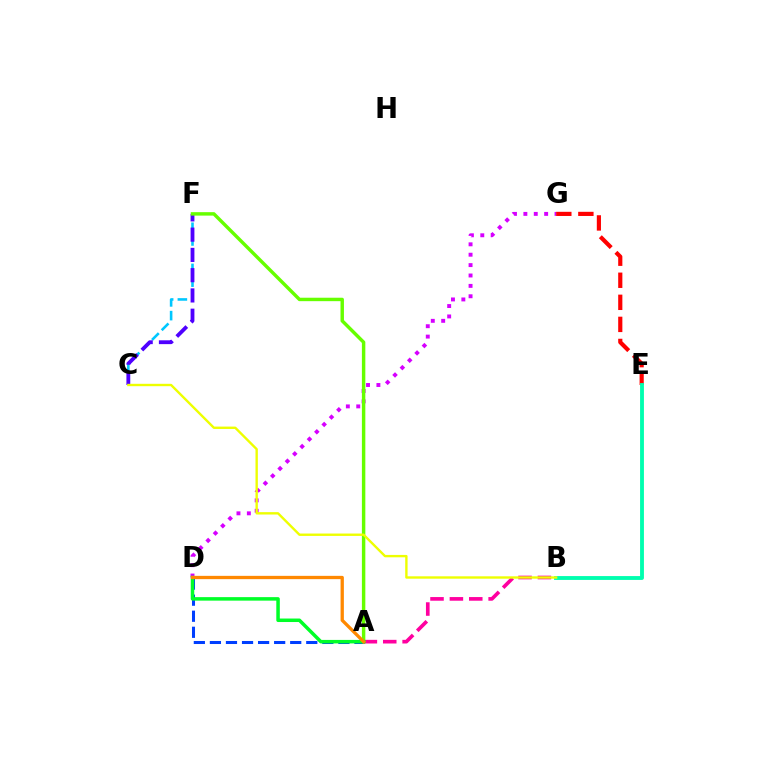{('E', 'G'): [{'color': '#ff0000', 'line_style': 'dashed', 'thickness': 3.0}], ('A', 'D'): [{'color': '#003fff', 'line_style': 'dashed', 'thickness': 2.18}, {'color': '#00ff27', 'line_style': 'solid', 'thickness': 2.52}, {'color': '#ff8800', 'line_style': 'solid', 'thickness': 2.37}], ('A', 'B'): [{'color': '#ff00a0', 'line_style': 'dashed', 'thickness': 2.63}], ('D', 'G'): [{'color': '#d600ff', 'line_style': 'dotted', 'thickness': 2.82}], ('B', 'E'): [{'color': '#00ffaf', 'line_style': 'solid', 'thickness': 2.78}], ('C', 'F'): [{'color': '#00c7ff', 'line_style': 'dashed', 'thickness': 1.86}, {'color': '#4f00ff', 'line_style': 'dashed', 'thickness': 2.75}], ('A', 'F'): [{'color': '#66ff00', 'line_style': 'solid', 'thickness': 2.48}], ('B', 'C'): [{'color': '#eeff00', 'line_style': 'solid', 'thickness': 1.71}]}